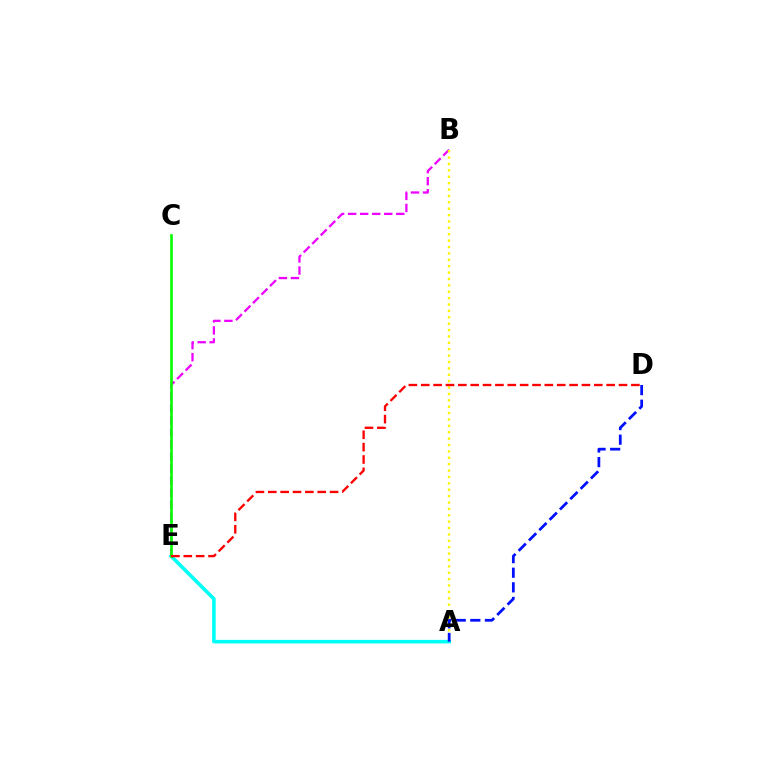{('A', 'E'): [{'color': '#00fff6', 'line_style': 'solid', 'thickness': 2.57}], ('B', 'E'): [{'color': '#ee00ff', 'line_style': 'dashed', 'thickness': 1.64}], ('A', 'B'): [{'color': '#fcf500', 'line_style': 'dotted', 'thickness': 1.74}], ('A', 'D'): [{'color': '#0010ff', 'line_style': 'dashed', 'thickness': 1.98}], ('C', 'E'): [{'color': '#08ff00', 'line_style': 'solid', 'thickness': 1.92}], ('D', 'E'): [{'color': '#ff0000', 'line_style': 'dashed', 'thickness': 1.68}]}